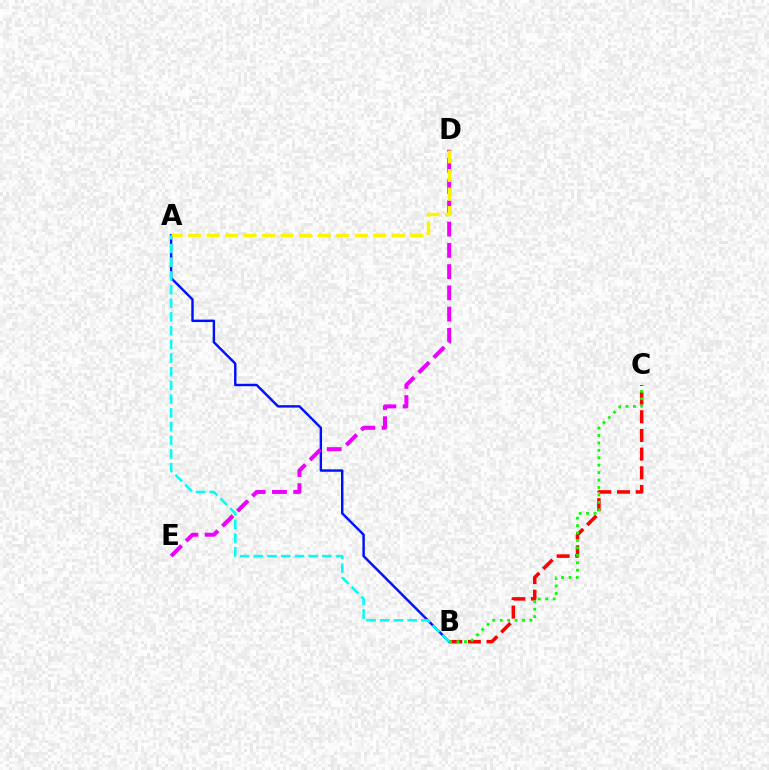{('A', 'B'): [{'color': '#0010ff', 'line_style': 'solid', 'thickness': 1.75}, {'color': '#00fff6', 'line_style': 'dashed', 'thickness': 1.86}], ('D', 'E'): [{'color': '#ee00ff', 'line_style': 'dashed', 'thickness': 2.89}], ('A', 'D'): [{'color': '#fcf500', 'line_style': 'dashed', 'thickness': 2.52}], ('B', 'C'): [{'color': '#ff0000', 'line_style': 'dashed', 'thickness': 2.54}, {'color': '#08ff00', 'line_style': 'dotted', 'thickness': 2.02}]}